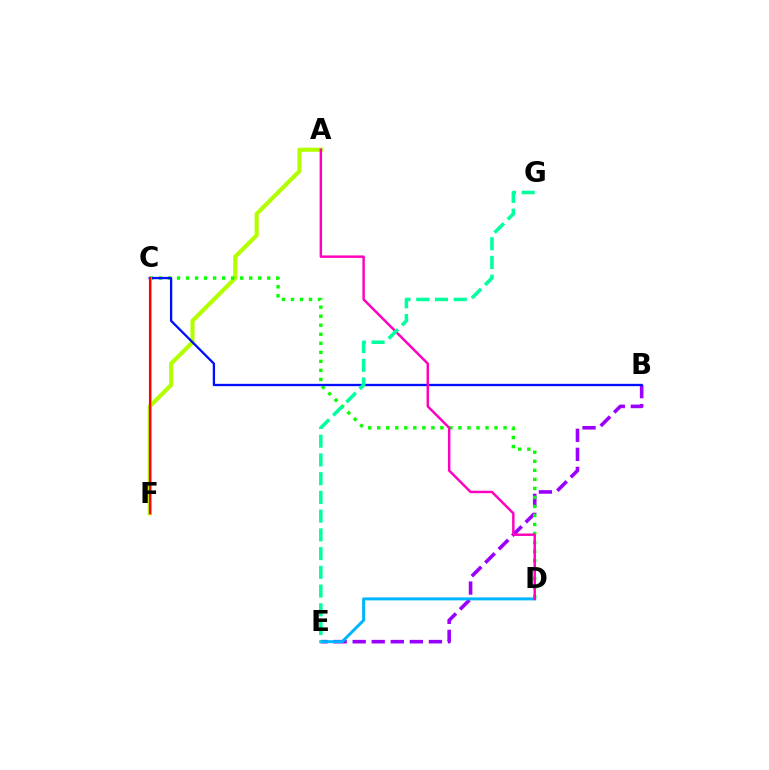{('A', 'F'): [{'color': '#b3ff00', 'line_style': 'solid', 'thickness': 2.96}], ('B', 'E'): [{'color': '#9b00ff', 'line_style': 'dashed', 'thickness': 2.59}], ('D', 'E'): [{'color': '#00b5ff', 'line_style': 'solid', 'thickness': 2.13}], ('C', 'D'): [{'color': '#08ff00', 'line_style': 'dotted', 'thickness': 2.45}], ('B', 'C'): [{'color': '#0010ff', 'line_style': 'solid', 'thickness': 1.67}], ('A', 'D'): [{'color': '#ff00bd', 'line_style': 'solid', 'thickness': 1.77}], ('C', 'F'): [{'color': '#ffa500', 'line_style': 'solid', 'thickness': 2.0}, {'color': '#ff0000', 'line_style': 'solid', 'thickness': 1.54}], ('E', 'G'): [{'color': '#00ff9d', 'line_style': 'dashed', 'thickness': 2.54}]}